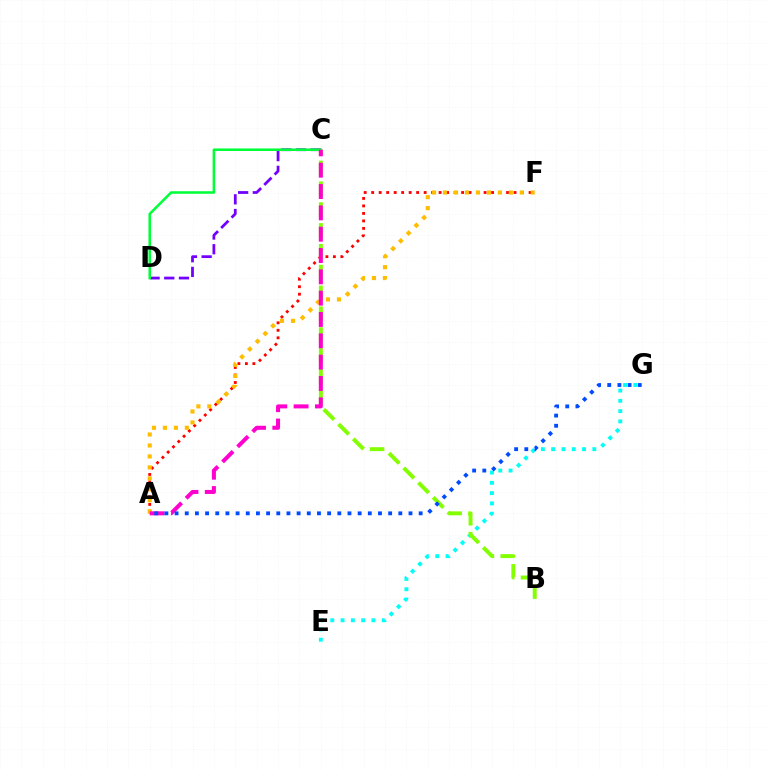{('A', 'F'): [{'color': '#ff0000', 'line_style': 'dotted', 'thickness': 2.04}, {'color': '#ffbd00', 'line_style': 'dotted', 'thickness': 2.98}], ('E', 'G'): [{'color': '#00fff6', 'line_style': 'dotted', 'thickness': 2.8}], ('C', 'D'): [{'color': '#7200ff', 'line_style': 'dashed', 'thickness': 2.0}, {'color': '#00ff39', 'line_style': 'solid', 'thickness': 1.84}], ('B', 'C'): [{'color': '#84ff00', 'line_style': 'dashed', 'thickness': 2.83}], ('A', 'C'): [{'color': '#ff00cf', 'line_style': 'dashed', 'thickness': 2.9}], ('A', 'G'): [{'color': '#004bff', 'line_style': 'dotted', 'thickness': 2.76}]}